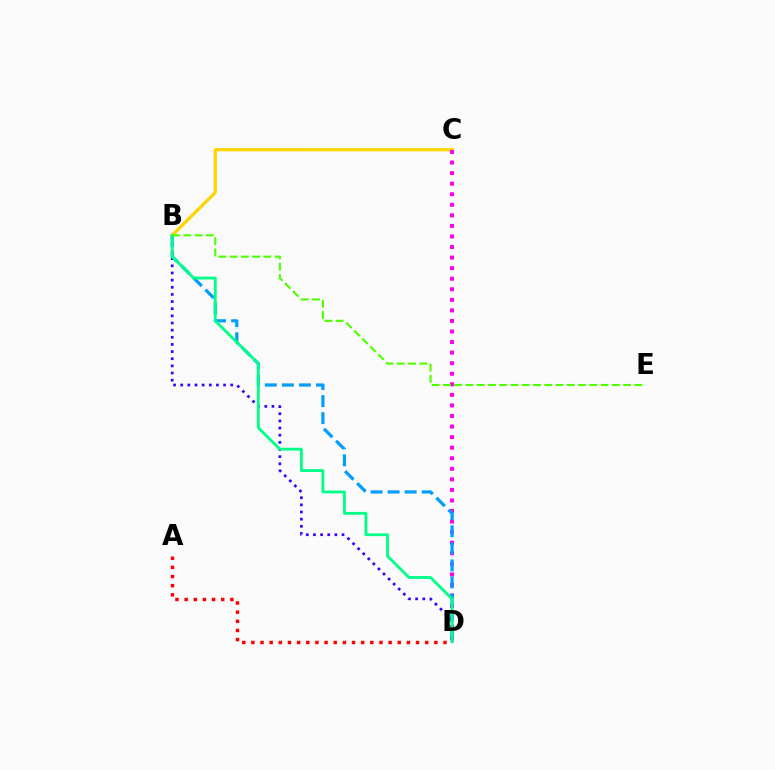{('B', 'C'): [{'color': '#ffd500', 'line_style': 'solid', 'thickness': 2.32}], ('C', 'D'): [{'color': '#ff00ed', 'line_style': 'dotted', 'thickness': 2.87}], ('B', 'D'): [{'color': '#3700ff', 'line_style': 'dotted', 'thickness': 1.94}, {'color': '#009eff', 'line_style': 'dashed', 'thickness': 2.32}, {'color': '#00ff86', 'line_style': 'solid', 'thickness': 2.04}], ('A', 'D'): [{'color': '#ff0000', 'line_style': 'dotted', 'thickness': 2.49}], ('B', 'E'): [{'color': '#4fff00', 'line_style': 'dashed', 'thickness': 1.53}]}